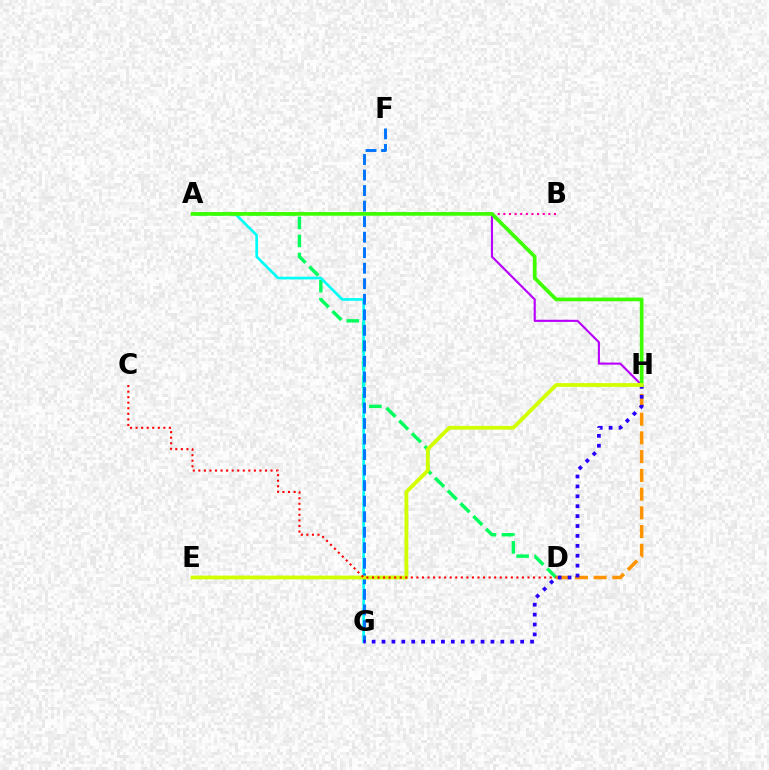{('A', 'H'): [{'color': '#b900ff', 'line_style': 'solid', 'thickness': 1.53}, {'color': '#3dff00', 'line_style': 'solid', 'thickness': 2.65}], ('A', 'D'): [{'color': '#00ff5c', 'line_style': 'dashed', 'thickness': 2.45}], ('A', 'G'): [{'color': '#00fff6', 'line_style': 'solid', 'thickness': 1.91}], ('D', 'H'): [{'color': '#ff9400', 'line_style': 'dashed', 'thickness': 2.55}], ('F', 'G'): [{'color': '#0074ff', 'line_style': 'dashed', 'thickness': 2.11}], ('A', 'B'): [{'color': '#ff00ac', 'line_style': 'dotted', 'thickness': 1.53}], ('G', 'H'): [{'color': '#2500ff', 'line_style': 'dotted', 'thickness': 2.69}], ('E', 'H'): [{'color': '#d1ff00', 'line_style': 'solid', 'thickness': 2.74}], ('C', 'D'): [{'color': '#ff0000', 'line_style': 'dotted', 'thickness': 1.51}]}